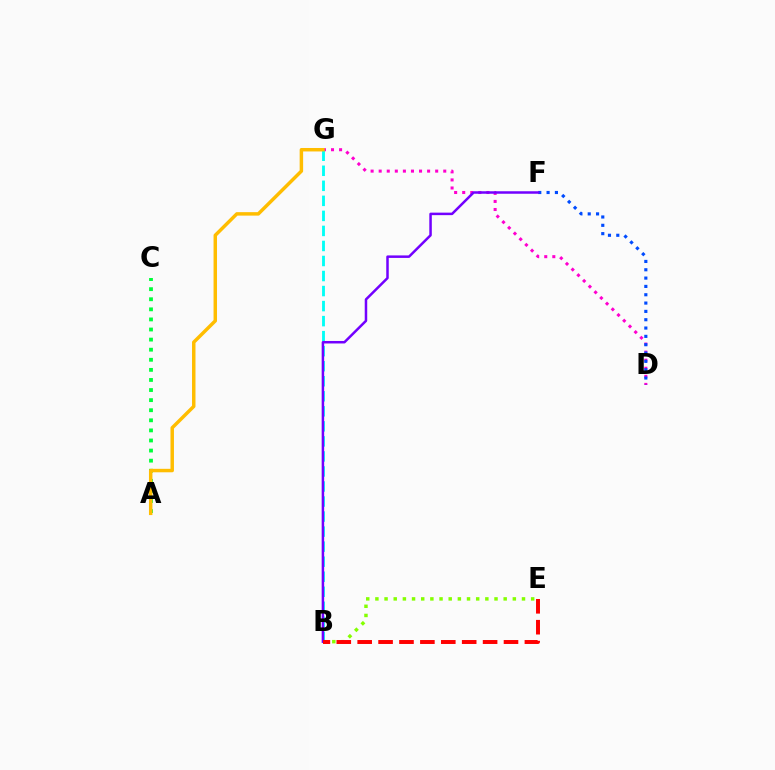{('D', 'G'): [{'color': '#ff00cf', 'line_style': 'dotted', 'thickness': 2.19}], ('B', 'G'): [{'color': '#00fff6', 'line_style': 'dashed', 'thickness': 2.04}], ('A', 'C'): [{'color': '#00ff39', 'line_style': 'dotted', 'thickness': 2.74}], ('D', 'F'): [{'color': '#004bff', 'line_style': 'dotted', 'thickness': 2.26}], ('B', 'E'): [{'color': '#84ff00', 'line_style': 'dotted', 'thickness': 2.49}, {'color': '#ff0000', 'line_style': 'dashed', 'thickness': 2.84}], ('A', 'G'): [{'color': '#ffbd00', 'line_style': 'solid', 'thickness': 2.49}], ('B', 'F'): [{'color': '#7200ff', 'line_style': 'solid', 'thickness': 1.8}]}